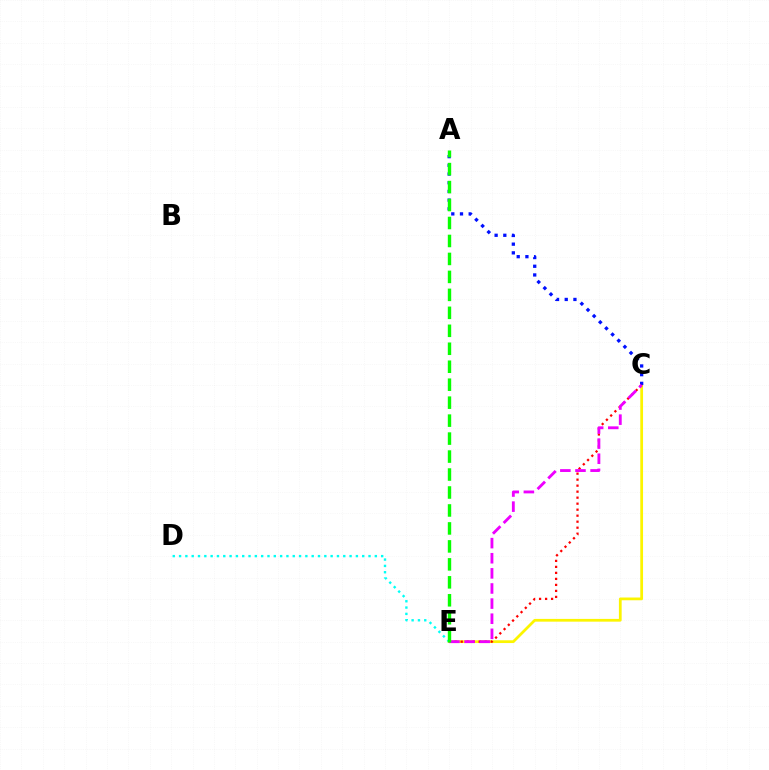{('C', 'E'): [{'color': '#fcf500', 'line_style': 'solid', 'thickness': 1.98}, {'color': '#ff0000', 'line_style': 'dotted', 'thickness': 1.63}, {'color': '#ee00ff', 'line_style': 'dashed', 'thickness': 2.05}], ('A', 'C'): [{'color': '#0010ff', 'line_style': 'dotted', 'thickness': 2.36}], ('D', 'E'): [{'color': '#00fff6', 'line_style': 'dotted', 'thickness': 1.72}], ('A', 'E'): [{'color': '#08ff00', 'line_style': 'dashed', 'thickness': 2.44}]}